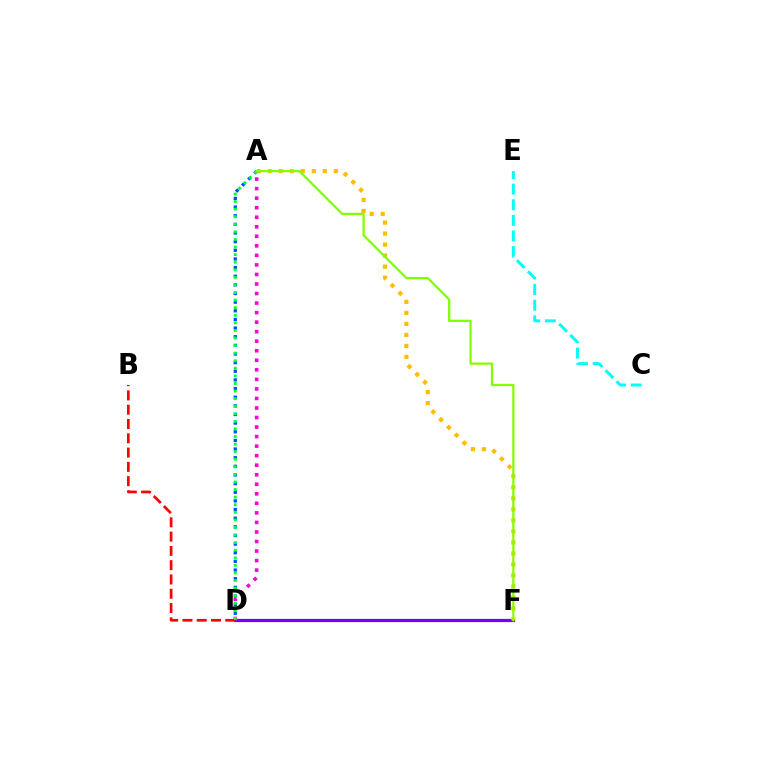{('D', 'F'): [{'color': '#7200ff', 'line_style': 'solid', 'thickness': 2.32}], ('A', 'F'): [{'color': '#ffbd00', 'line_style': 'dotted', 'thickness': 2.99}, {'color': '#84ff00', 'line_style': 'solid', 'thickness': 1.62}], ('A', 'D'): [{'color': '#004bff', 'line_style': 'dotted', 'thickness': 2.35}, {'color': '#ff00cf', 'line_style': 'dotted', 'thickness': 2.59}, {'color': '#00ff39', 'line_style': 'dotted', 'thickness': 2.06}], ('C', 'E'): [{'color': '#00fff6', 'line_style': 'dashed', 'thickness': 2.12}], ('B', 'D'): [{'color': '#ff0000', 'line_style': 'dashed', 'thickness': 1.94}]}